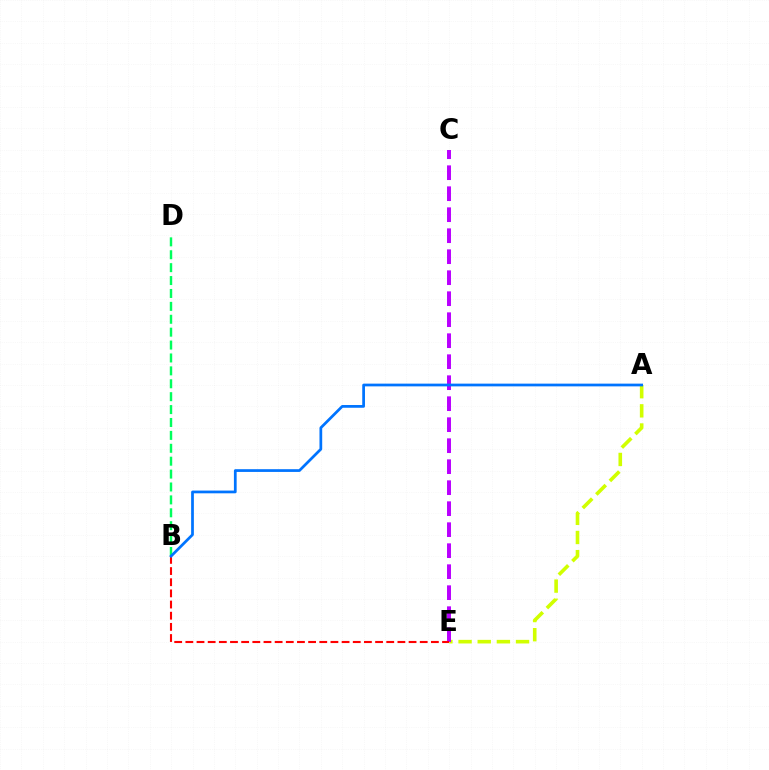{('B', 'D'): [{'color': '#00ff5c', 'line_style': 'dashed', 'thickness': 1.75}], ('A', 'E'): [{'color': '#d1ff00', 'line_style': 'dashed', 'thickness': 2.6}], ('C', 'E'): [{'color': '#b900ff', 'line_style': 'dashed', 'thickness': 2.85}], ('B', 'E'): [{'color': '#ff0000', 'line_style': 'dashed', 'thickness': 1.52}], ('A', 'B'): [{'color': '#0074ff', 'line_style': 'solid', 'thickness': 1.97}]}